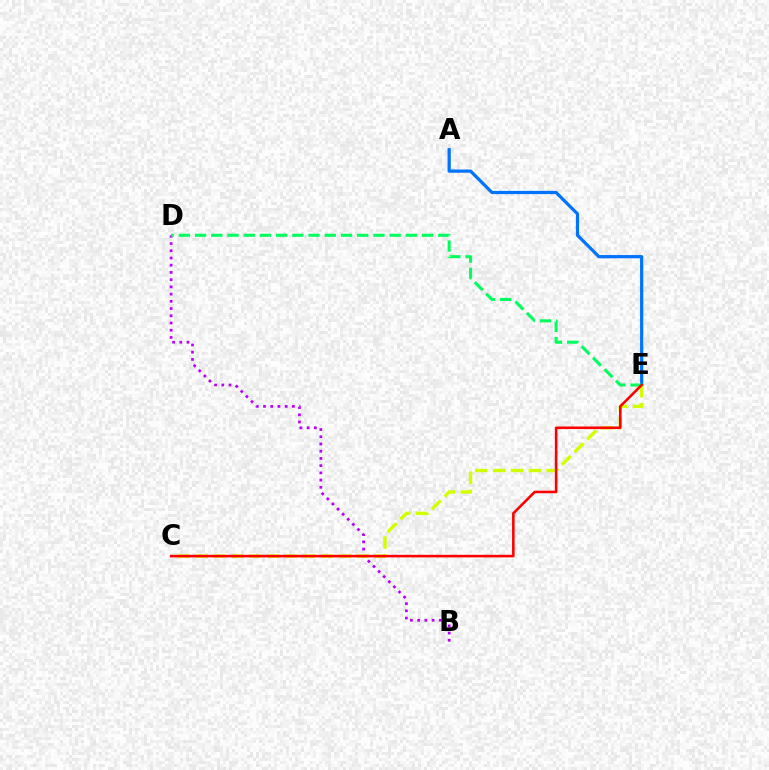{('B', 'D'): [{'color': '#b900ff', 'line_style': 'dotted', 'thickness': 1.96}], ('A', 'E'): [{'color': '#0074ff', 'line_style': 'solid', 'thickness': 2.32}], ('C', 'E'): [{'color': '#d1ff00', 'line_style': 'dashed', 'thickness': 2.43}, {'color': '#ff0000', 'line_style': 'solid', 'thickness': 1.85}], ('D', 'E'): [{'color': '#00ff5c', 'line_style': 'dashed', 'thickness': 2.2}]}